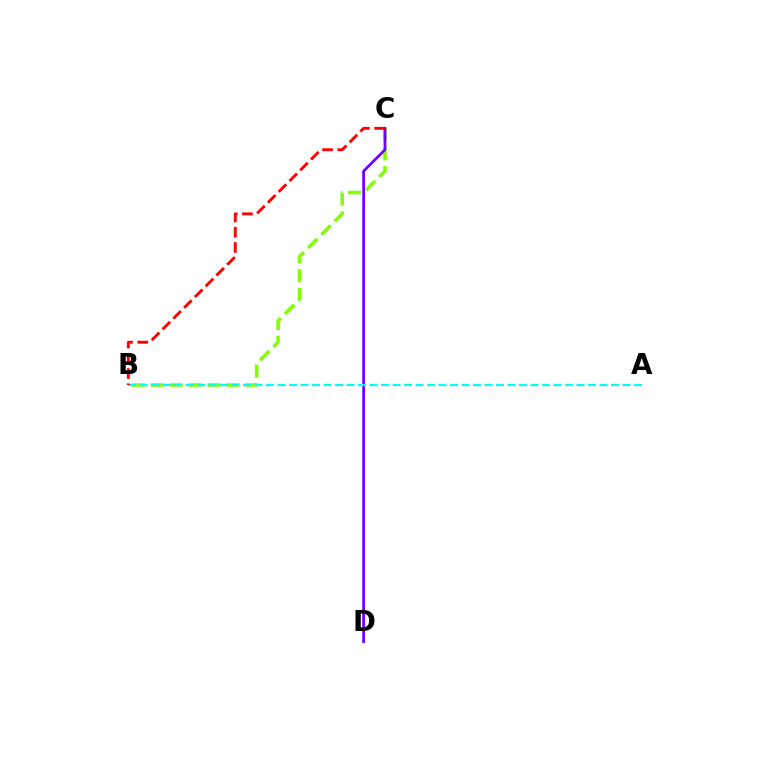{('B', 'C'): [{'color': '#84ff00', 'line_style': 'dashed', 'thickness': 2.56}, {'color': '#ff0000', 'line_style': 'dashed', 'thickness': 2.07}], ('C', 'D'): [{'color': '#7200ff', 'line_style': 'solid', 'thickness': 1.97}], ('A', 'B'): [{'color': '#00fff6', 'line_style': 'dashed', 'thickness': 1.56}]}